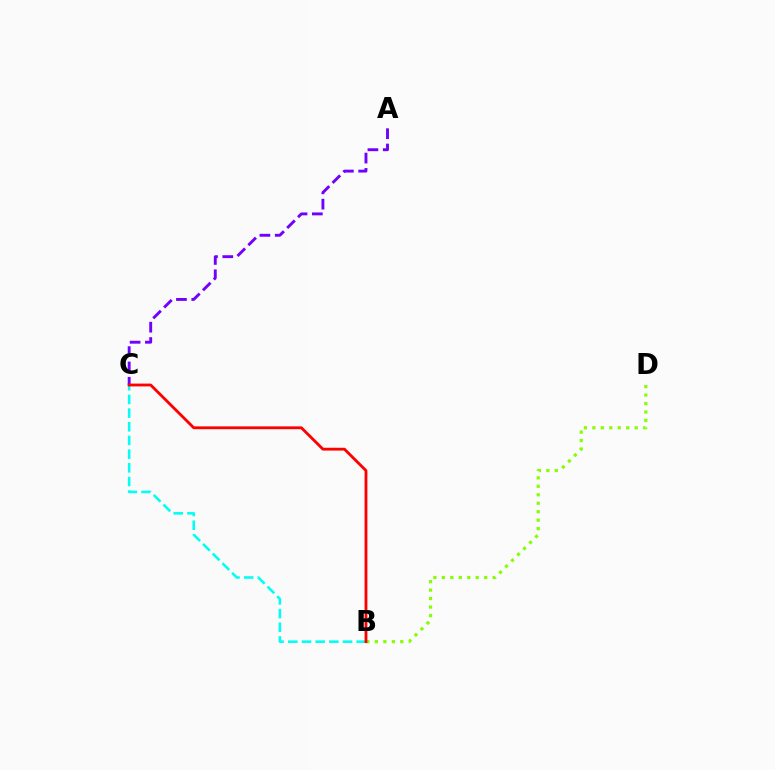{('B', 'C'): [{'color': '#00fff6', 'line_style': 'dashed', 'thickness': 1.86}, {'color': '#ff0000', 'line_style': 'solid', 'thickness': 2.03}], ('A', 'C'): [{'color': '#7200ff', 'line_style': 'dashed', 'thickness': 2.08}], ('B', 'D'): [{'color': '#84ff00', 'line_style': 'dotted', 'thickness': 2.3}]}